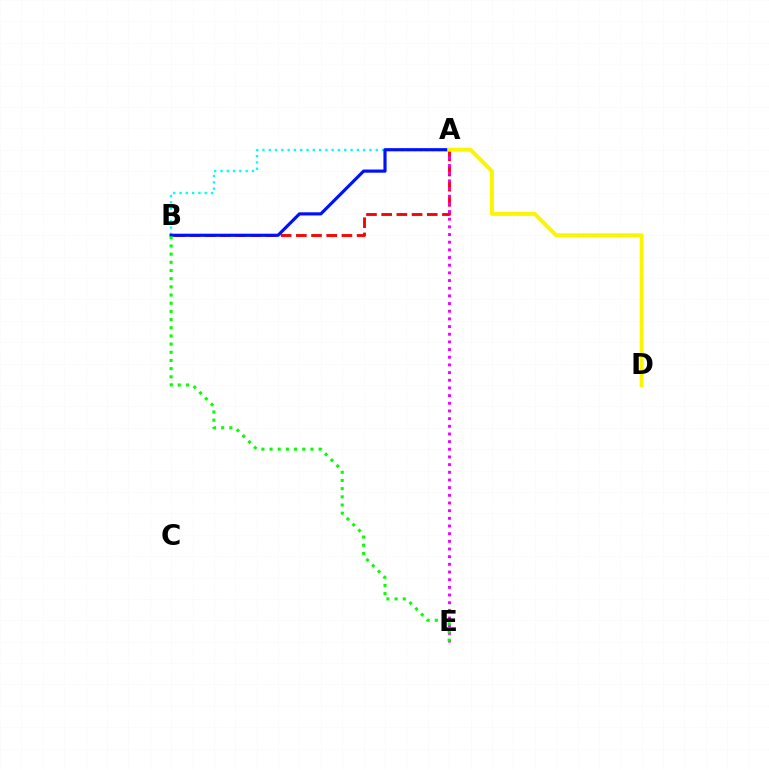{('A', 'B'): [{'color': '#ff0000', 'line_style': 'dashed', 'thickness': 2.06}, {'color': '#00fff6', 'line_style': 'dotted', 'thickness': 1.71}, {'color': '#0010ff', 'line_style': 'solid', 'thickness': 2.27}], ('A', 'E'): [{'color': '#ee00ff', 'line_style': 'dotted', 'thickness': 2.08}], ('A', 'D'): [{'color': '#fcf500', 'line_style': 'solid', 'thickness': 2.83}], ('B', 'E'): [{'color': '#08ff00', 'line_style': 'dotted', 'thickness': 2.22}]}